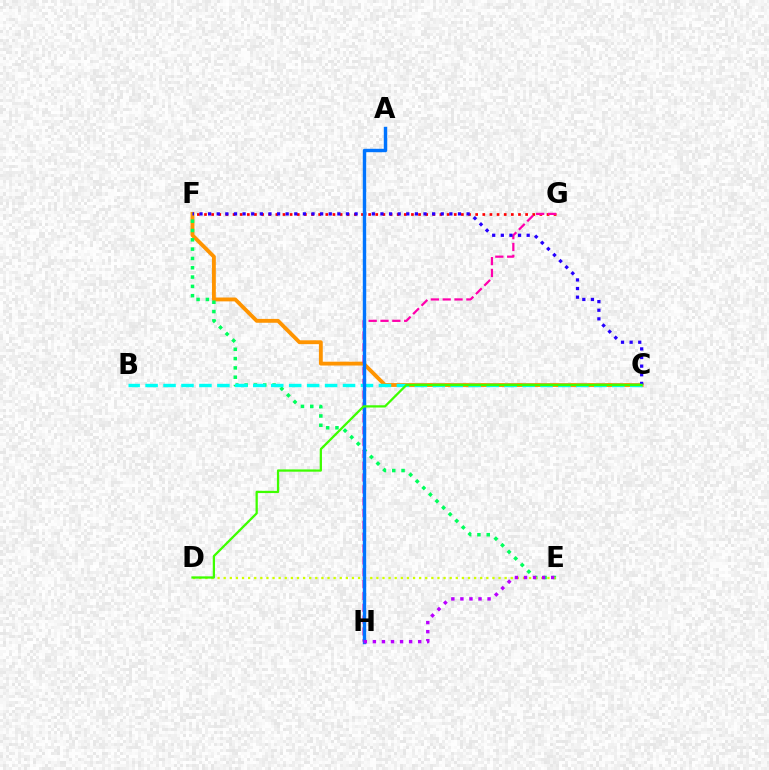{('C', 'F'): [{'color': '#ff9400', 'line_style': 'solid', 'thickness': 2.78}, {'color': '#2500ff', 'line_style': 'dotted', 'thickness': 2.34}], ('E', 'F'): [{'color': '#00ff5c', 'line_style': 'dotted', 'thickness': 2.53}], ('F', 'G'): [{'color': '#ff0000', 'line_style': 'dotted', 'thickness': 1.94}], ('D', 'E'): [{'color': '#d1ff00', 'line_style': 'dotted', 'thickness': 1.66}], ('G', 'H'): [{'color': '#ff00ac', 'line_style': 'dashed', 'thickness': 1.61}], ('B', 'C'): [{'color': '#00fff6', 'line_style': 'dashed', 'thickness': 2.44}], ('A', 'H'): [{'color': '#0074ff', 'line_style': 'solid', 'thickness': 2.46}], ('C', 'D'): [{'color': '#3dff00', 'line_style': 'solid', 'thickness': 1.63}], ('E', 'H'): [{'color': '#b900ff', 'line_style': 'dotted', 'thickness': 2.46}]}